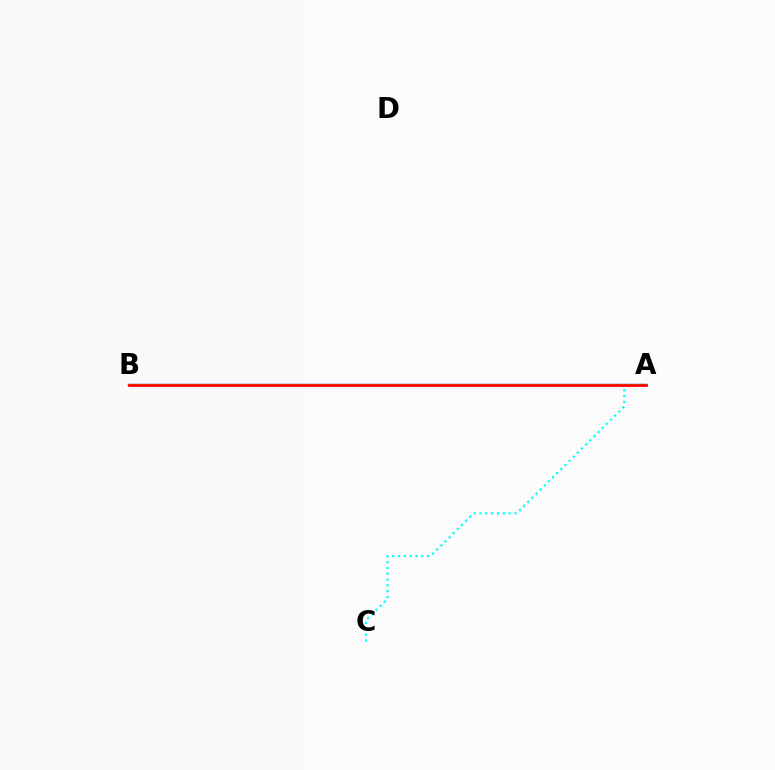{('A', 'B'): [{'color': '#7200ff', 'line_style': 'solid', 'thickness': 1.72}, {'color': '#84ff00', 'line_style': 'solid', 'thickness': 1.55}, {'color': '#ff0000', 'line_style': 'solid', 'thickness': 1.96}], ('A', 'C'): [{'color': '#00fff6', 'line_style': 'dotted', 'thickness': 1.58}]}